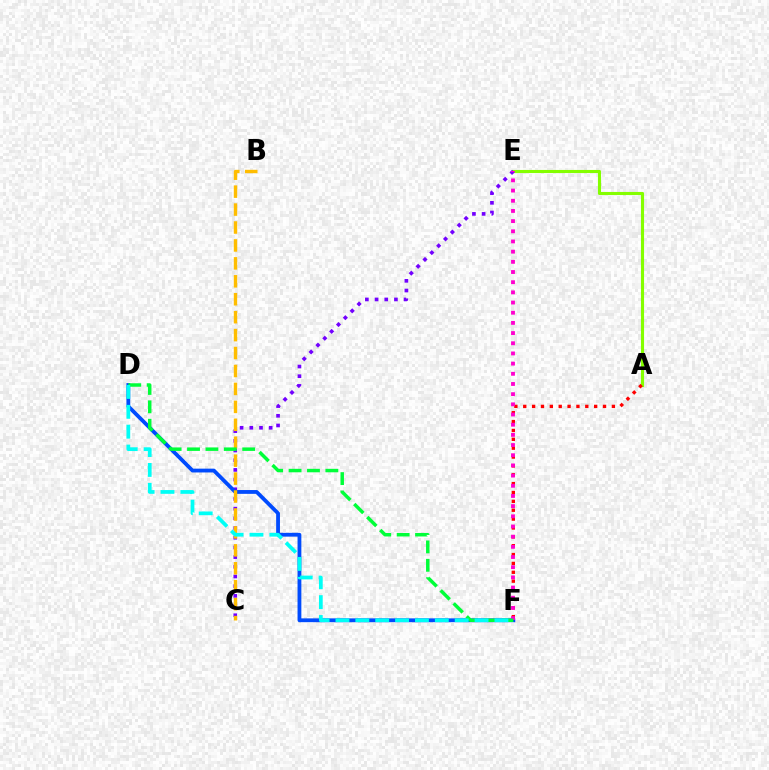{('A', 'E'): [{'color': '#84ff00', 'line_style': 'solid', 'thickness': 2.24}], ('C', 'E'): [{'color': '#7200ff', 'line_style': 'dotted', 'thickness': 2.63}], ('D', 'F'): [{'color': '#004bff', 'line_style': 'solid', 'thickness': 2.74}, {'color': '#00ff39', 'line_style': 'dashed', 'thickness': 2.5}, {'color': '#00fff6', 'line_style': 'dashed', 'thickness': 2.7}], ('A', 'F'): [{'color': '#ff0000', 'line_style': 'dotted', 'thickness': 2.41}], ('E', 'F'): [{'color': '#ff00cf', 'line_style': 'dotted', 'thickness': 2.77}], ('B', 'C'): [{'color': '#ffbd00', 'line_style': 'dashed', 'thickness': 2.44}]}